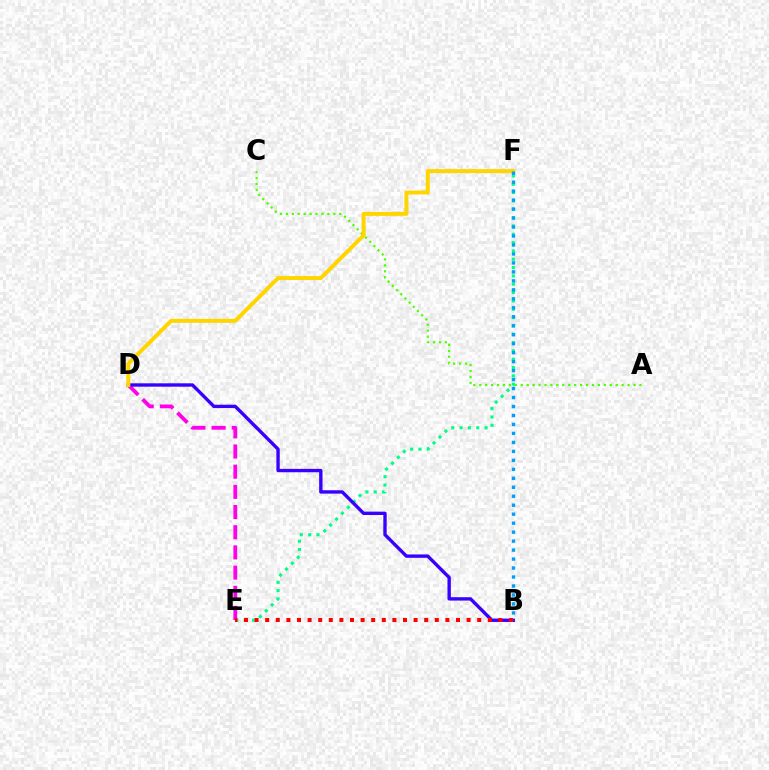{('A', 'C'): [{'color': '#4fff00', 'line_style': 'dotted', 'thickness': 1.61}], ('D', 'E'): [{'color': '#ff00ed', 'line_style': 'dashed', 'thickness': 2.74}], ('E', 'F'): [{'color': '#00ff86', 'line_style': 'dotted', 'thickness': 2.26}], ('B', 'D'): [{'color': '#3700ff', 'line_style': 'solid', 'thickness': 2.43}], ('D', 'F'): [{'color': '#ffd500', 'line_style': 'solid', 'thickness': 2.86}], ('B', 'F'): [{'color': '#009eff', 'line_style': 'dotted', 'thickness': 2.44}], ('B', 'E'): [{'color': '#ff0000', 'line_style': 'dotted', 'thickness': 2.88}]}